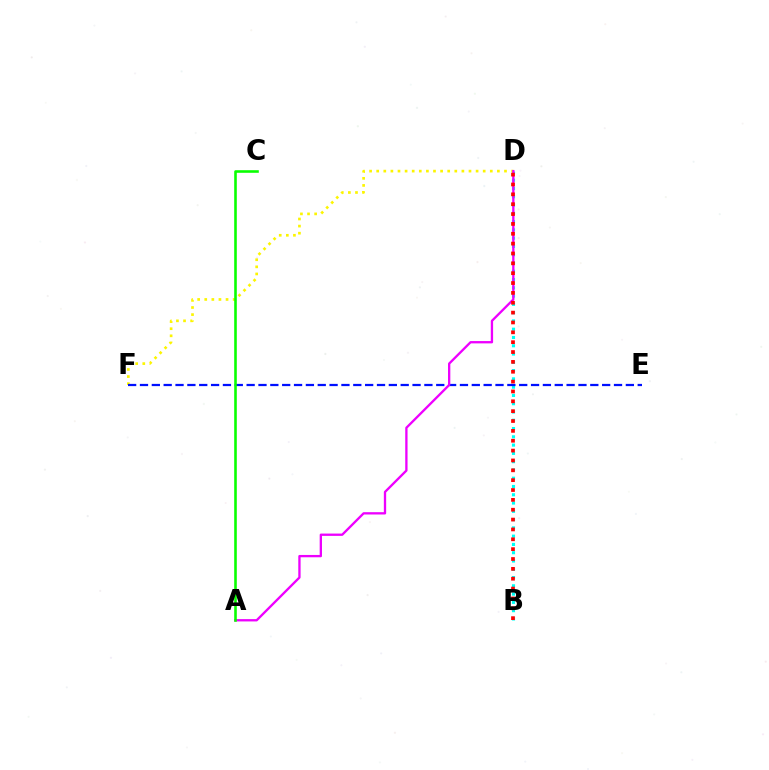{('B', 'D'): [{'color': '#00fff6', 'line_style': 'dotted', 'thickness': 2.25}, {'color': '#ff0000', 'line_style': 'dotted', 'thickness': 2.68}], ('D', 'F'): [{'color': '#fcf500', 'line_style': 'dotted', 'thickness': 1.93}], ('E', 'F'): [{'color': '#0010ff', 'line_style': 'dashed', 'thickness': 1.61}], ('A', 'D'): [{'color': '#ee00ff', 'line_style': 'solid', 'thickness': 1.67}], ('A', 'C'): [{'color': '#08ff00', 'line_style': 'solid', 'thickness': 1.87}]}